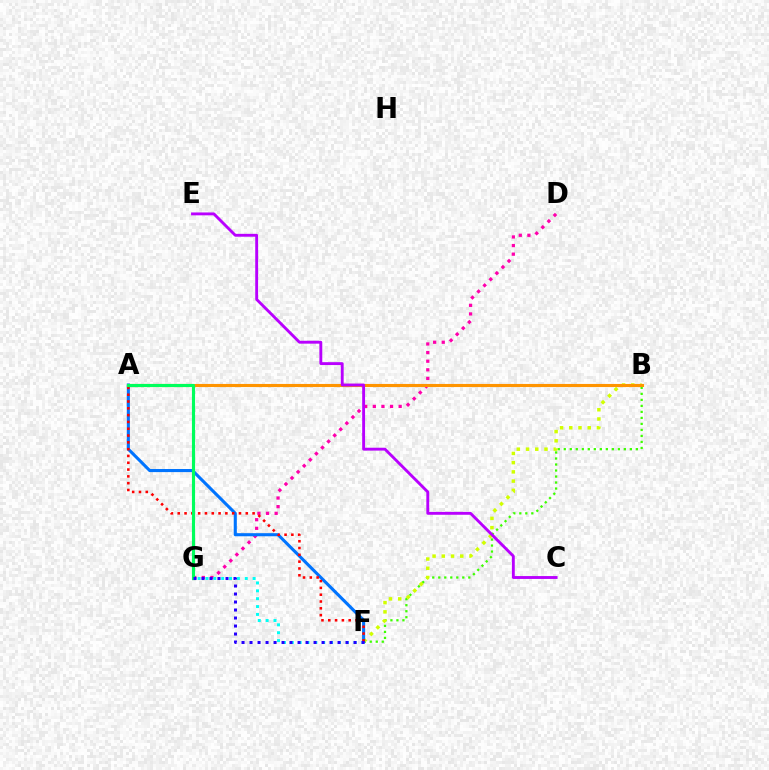{('D', 'G'): [{'color': '#ff00ac', 'line_style': 'dotted', 'thickness': 2.34}], ('F', 'G'): [{'color': '#00fff6', 'line_style': 'dotted', 'thickness': 2.14}, {'color': '#2500ff', 'line_style': 'dotted', 'thickness': 2.17}], ('B', 'F'): [{'color': '#3dff00', 'line_style': 'dotted', 'thickness': 1.63}, {'color': '#d1ff00', 'line_style': 'dotted', 'thickness': 2.51}], ('A', 'F'): [{'color': '#0074ff', 'line_style': 'solid', 'thickness': 2.22}, {'color': '#ff0000', 'line_style': 'dotted', 'thickness': 1.85}], ('A', 'B'): [{'color': '#ff9400', 'line_style': 'solid', 'thickness': 2.24}], ('C', 'E'): [{'color': '#b900ff', 'line_style': 'solid', 'thickness': 2.07}], ('A', 'G'): [{'color': '#00ff5c', 'line_style': 'solid', 'thickness': 2.25}]}